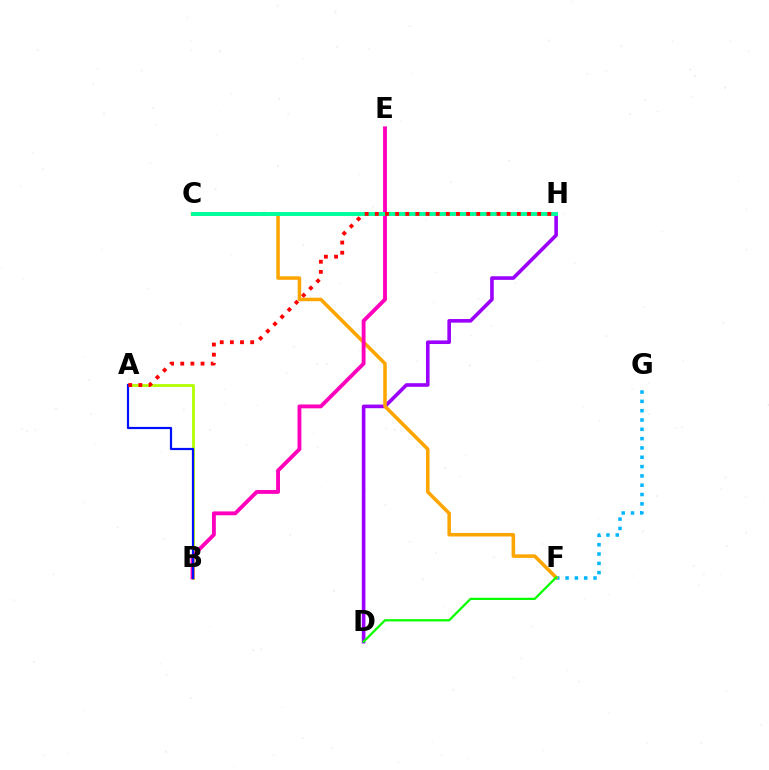{('F', 'G'): [{'color': '#00b5ff', 'line_style': 'dotted', 'thickness': 2.53}], ('D', 'H'): [{'color': '#9b00ff', 'line_style': 'solid', 'thickness': 2.6}], ('A', 'B'): [{'color': '#b3ff00', 'line_style': 'solid', 'thickness': 2.03}, {'color': '#0010ff', 'line_style': 'solid', 'thickness': 1.59}], ('C', 'F'): [{'color': '#ffa500', 'line_style': 'solid', 'thickness': 2.54}], ('B', 'E'): [{'color': '#ff00bd', 'line_style': 'solid', 'thickness': 2.78}], ('D', 'F'): [{'color': '#08ff00', 'line_style': 'solid', 'thickness': 1.62}], ('C', 'H'): [{'color': '#00ff9d', 'line_style': 'solid', 'thickness': 2.82}], ('A', 'H'): [{'color': '#ff0000', 'line_style': 'dotted', 'thickness': 2.76}]}